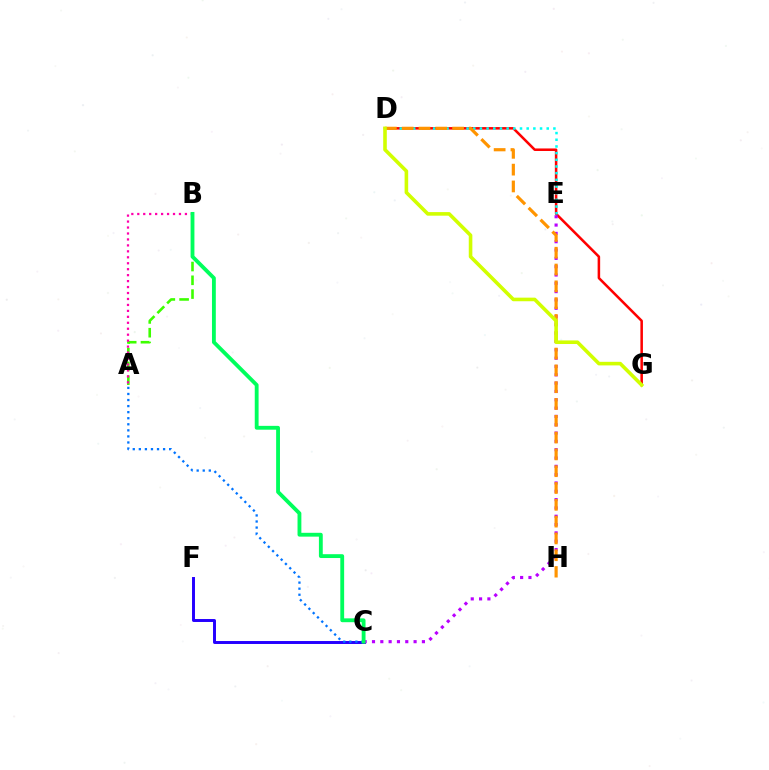{('C', 'F'): [{'color': '#2500ff', 'line_style': 'solid', 'thickness': 2.13}], ('D', 'G'): [{'color': '#ff0000', 'line_style': 'solid', 'thickness': 1.83}, {'color': '#d1ff00', 'line_style': 'solid', 'thickness': 2.59}], ('D', 'E'): [{'color': '#00fff6', 'line_style': 'dotted', 'thickness': 1.81}], ('C', 'E'): [{'color': '#b900ff', 'line_style': 'dotted', 'thickness': 2.26}], ('D', 'H'): [{'color': '#ff9400', 'line_style': 'dashed', 'thickness': 2.28}], ('A', 'B'): [{'color': '#3dff00', 'line_style': 'dashed', 'thickness': 1.87}, {'color': '#ff00ac', 'line_style': 'dotted', 'thickness': 1.62}], ('A', 'C'): [{'color': '#0074ff', 'line_style': 'dotted', 'thickness': 1.65}], ('B', 'C'): [{'color': '#00ff5c', 'line_style': 'solid', 'thickness': 2.76}]}